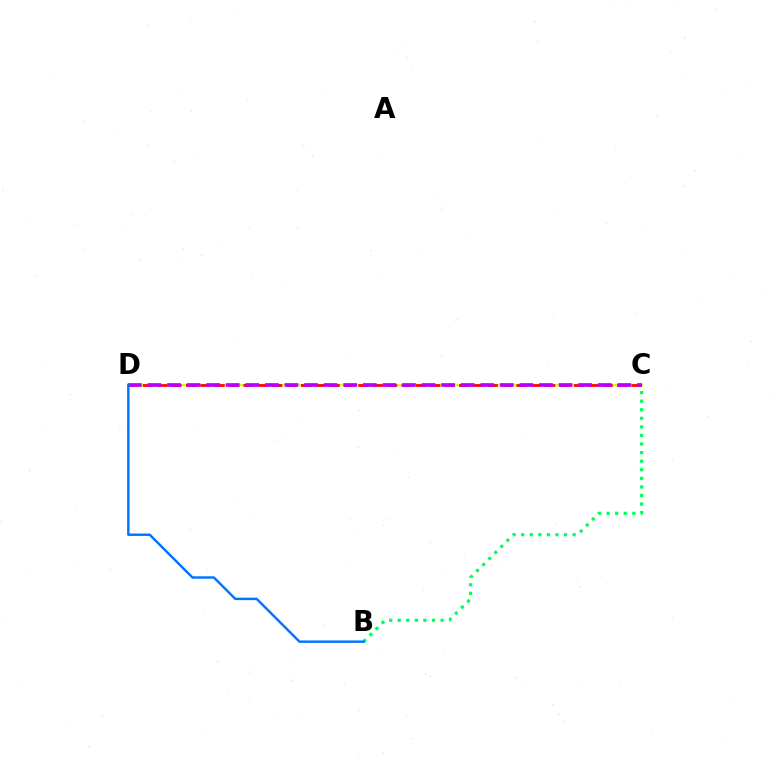{('B', 'C'): [{'color': '#00ff5c', 'line_style': 'dotted', 'thickness': 2.33}], ('C', 'D'): [{'color': '#d1ff00', 'line_style': 'solid', 'thickness': 1.65}, {'color': '#ff0000', 'line_style': 'dashed', 'thickness': 1.95}, {'color': '#b900ff', 'line_style': 'dashed', 'thickness': 2.66}], ('B', 'D'): [{'color': '#0074ff', 'line_style': 'solid', 'thickness': 1.75}]}